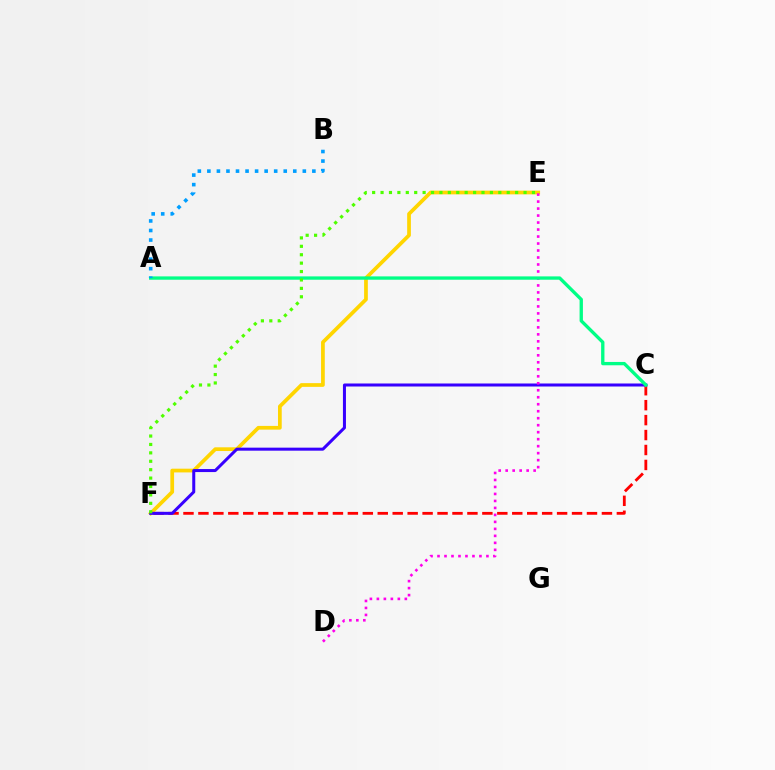{('C', 'F'): [{'color': '#ff0000', 'line_style': 'dashed', 'thickness': 2.03}, {'color': '#3700ff', 'line_style': 'solid', 'thickness': 2.17}], ('E', 'F'): [{'color': '#ffd500', 'line_style': 'solid', 'thickness': 2.68}, {'color': '#4fff00', 'line_style': 'dotted', 'thickness': 2.29}], ('D', 'E'): [{'color': '#ff00ed', 'line_style': 'dotted', 'thickness': 1.9}], ('A', 'C'): [{'color': '#00ff86', 'line_style': 'solid', 'thickness': 2.4}], ('A', 'B'): [{'color': '#009eff', 'line_style': 'dotted', 'thickness': 2.59}]}